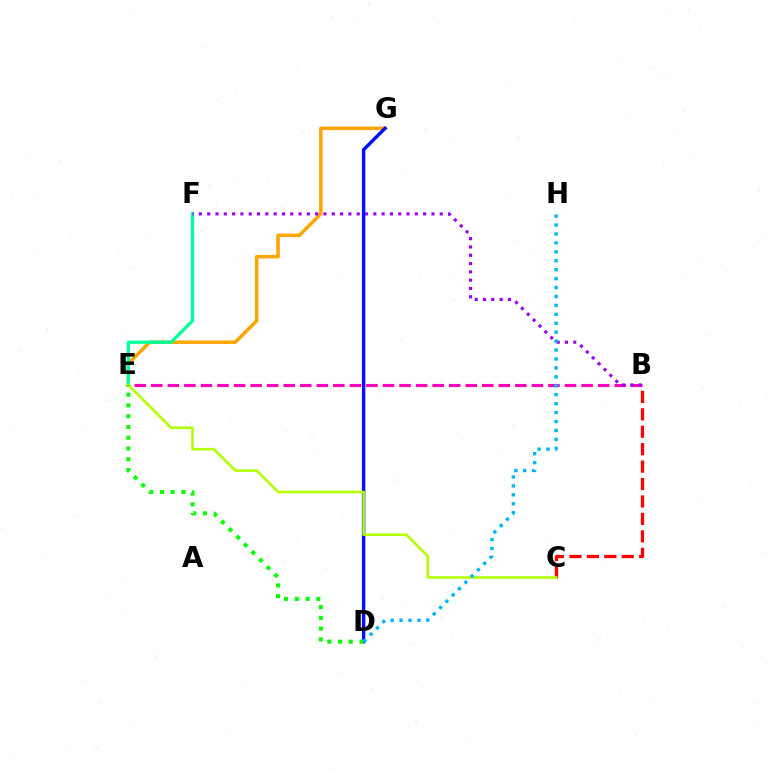{('B', 'C'): [{'color': '#ff0000', 'line_style': 'dashed', 'thickness': 2.37}], ('E', 'G'): [{'color': '#ffa500', 'line_style': 'solid', 'thickness': 2.53}], ('B', 'E'): [{'color': '#ff00bd', 'line_style': 'dashed', 'thickness': 2.25}], ('E', 'F'): [{'color': '#00ff9d', 'line_style': 'solid', 'thickness': 2.36}], ('D', 'G'): [{'color': '#0010ff', 'line_style': 'solid', 'thickness': 2.46}], ('C', 'E'): [{'color': '#b3ff00', 'line_style': 'solid', 'thickness': 1.87}], ('B', 'F'): [{'color': '#9b00ff', 'line_style': 'dotted', 'thickness': 2.26}], ('D', 'E'): [{'color': '#08ff00', 'line_style': 'dotted', 'thickness': 2.92}], ('D', 'H'): [{'color': '#00b5ff', 'line_style': 'dotted', 'thickness': 2.43}]}